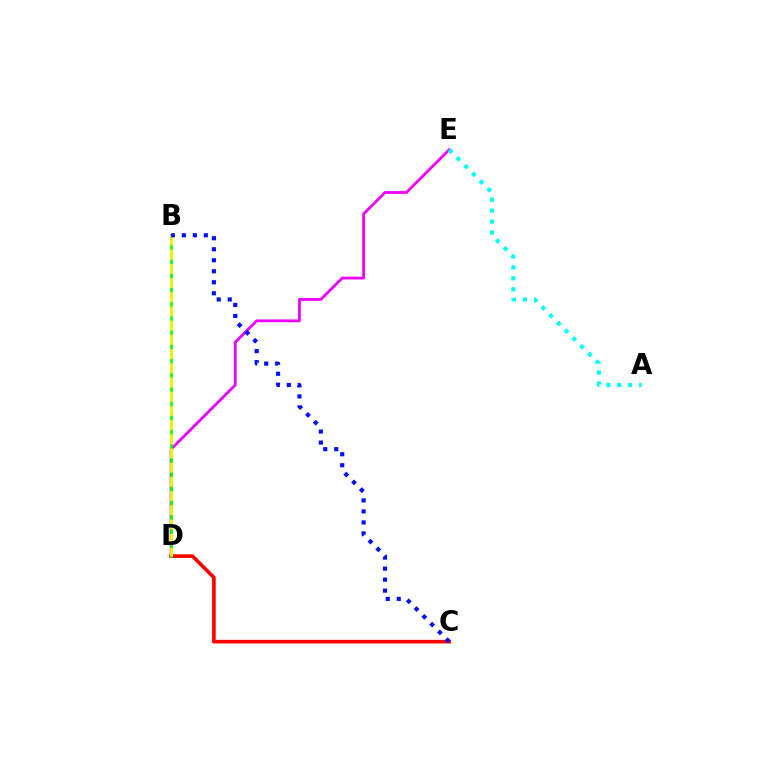{('D', 'E'): [{'color': '#ee00ff', 'line_style': 'solid', 'thickness': 2.02}], ('C', 'D'): [{'color': '#ff0000', 'line_style': 'solid', 'thickness': 2.61}], ('A', 'E'): [{'color': '#00fff6', 'line_style': 'dotted', 'thickness': 2.97}], ('B', 'D'): [{'color': '#08ff00', 'line_style': 'solid', 'thickness': 1.85}, {'color': '#fcf500', 'line_style': 'dashed', 'thickness': 1.93}], ('B', 'C'): [{'color': '#0010ff', 'line_style': 'dotted', 'thickness': 2.99}]}